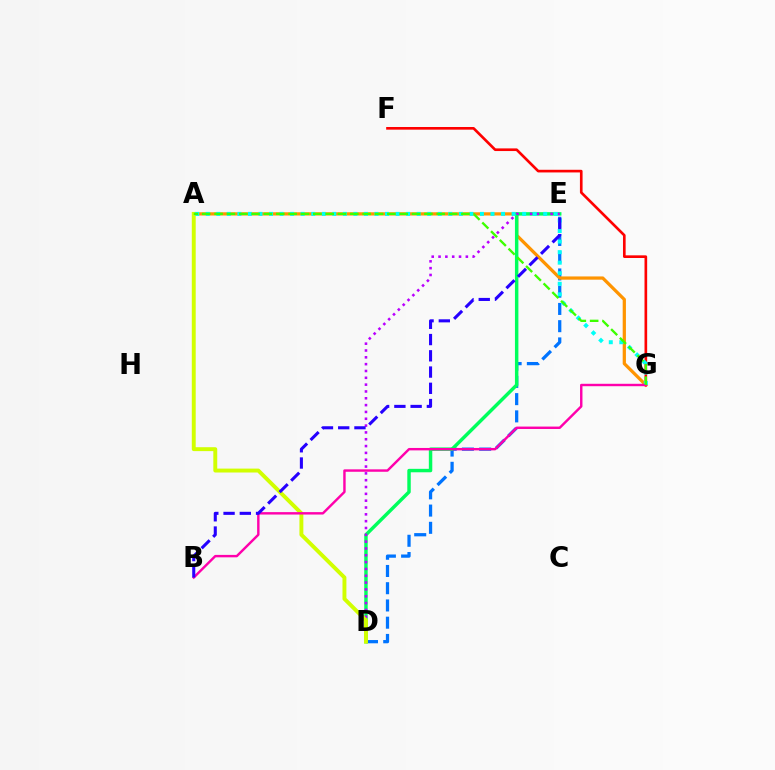{('D', 'E'): [{'color': '#0074ff', 'line_style': 'dashed', 'thickness': 2.34}, {'color': '#00ff5c', 'line_style': 'solid', 'thickness': 2.48}, {'color': '#b900ff', 'line_style': 'dotted', 'thickness': 1.85}], ('A', 'G'): [{'color': '#ff9400', 'line_style': 'solid', 'thickness': 2.33}, {'color': '#00fff6', 'line_style': 'dotted', 'thickness': 2.87}, {'color': '#3dff00', 'line_style': 'dashed', 'thickness': 1.68}], ('F', 'G'): [{'color': '#ff0000', 'line_style': 'solid', 'thickness': 1.91}], ('A', 'D'): [{'color': '#d1ff00', 'line_style': 'solid', 'thickness': 2.82}], ('B', 'G'): [{'color': '#ff00ac', 'line_style': 'solid', 'thickness': 1.74}], ('B', 'E'): [{'color': '#2500ff', 'line_style': 'dashed', 'thickness': 2.21}]}